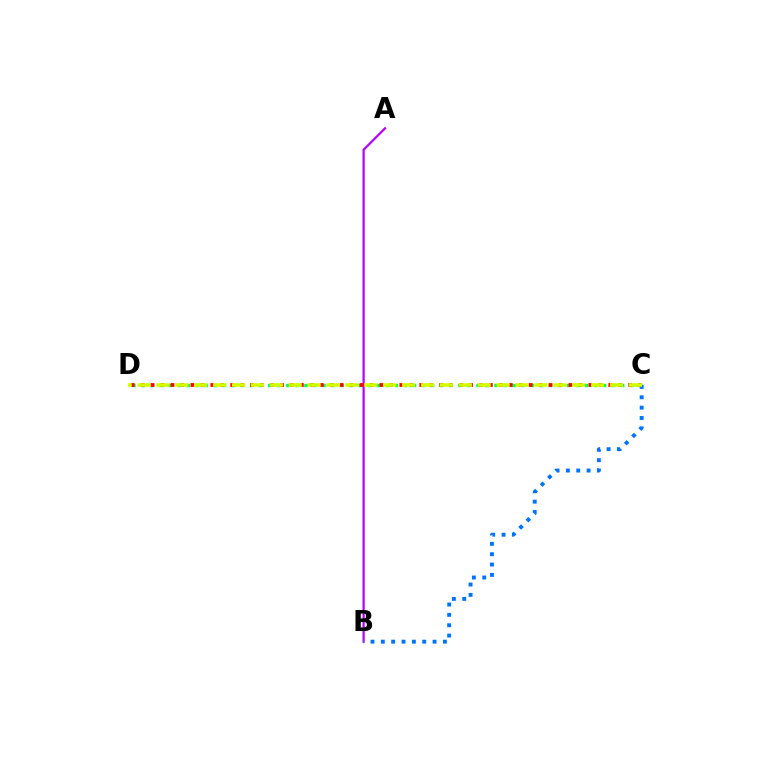{('A', 'B'): [{'color': '#b900ff', 'line_style': 'solid', 'thickness': 1.6}], ('C', 'D'): [{'color': '#00ff5c', 'line_style': 'dotted', 'thickness': 2.46}, {'color': '#ff0000', 'line_style': 'dotted', 'thickness': 2.7}, {'color': '#d1ff00', 'line_style': 'dashed', 'thickness': 2.57}], ('B', 'C'): [{'color': '#0074ff', 'line_style': 'dotted', 'thickness': 2.81}]}